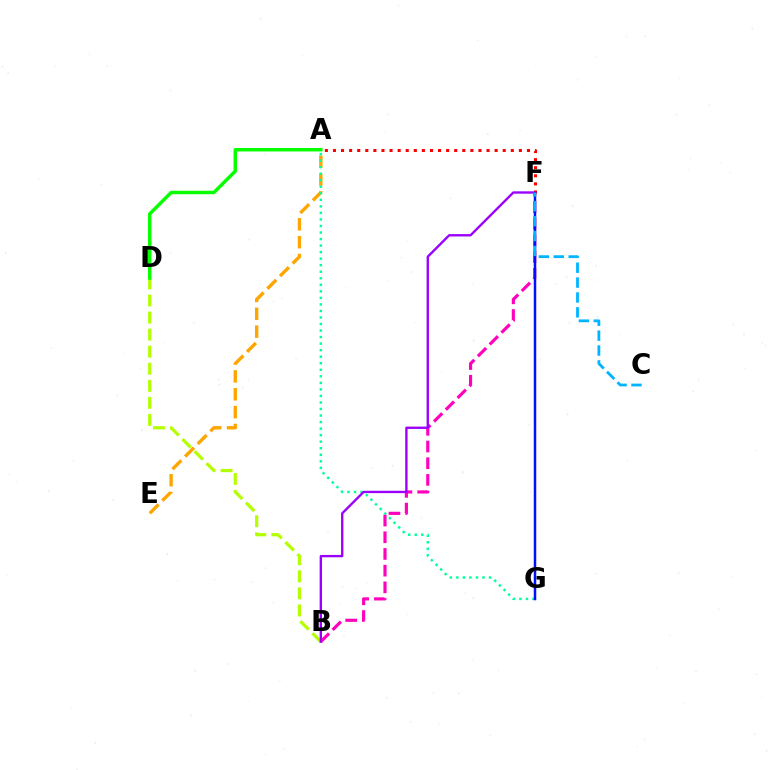{('A', 'E'): [{'color': '#ffa500', 'line_style': 'dashed', 'thickness': 2.43}], ('B', 'D'): [{'color': '#b3ff00', 'line_style': 'dashed', 'thickness': 2.32}], ('A', 'G'): [{'color': '#00ff9d', 'line_style': 'dotted', 'thickness': 1.78}], ('A', 'D'): [{'color': '#08ff00', 'line_style': 'solid', 'thickness': 2.49}], ('B', 'F'): [{'color': '#ff00bd', 'line_style': 'dashed', 'thickness': 2.27}, {'color': '#9b00ff', 'line_style': 'solid', 'thickness': 1.7}], ('A', 'F'): [{'color': '#ff0000', 'line_style': 'dotted', 'thickness': 2.2}], ('F', 'G'): [{'color': '#0010ff', 'line_style': 'solid', 'thickness': 1.8}], ('C', 'F'): [{'color': '#00b5ff', 'line_style': 'dashed', 'thickness': 2.02}]}